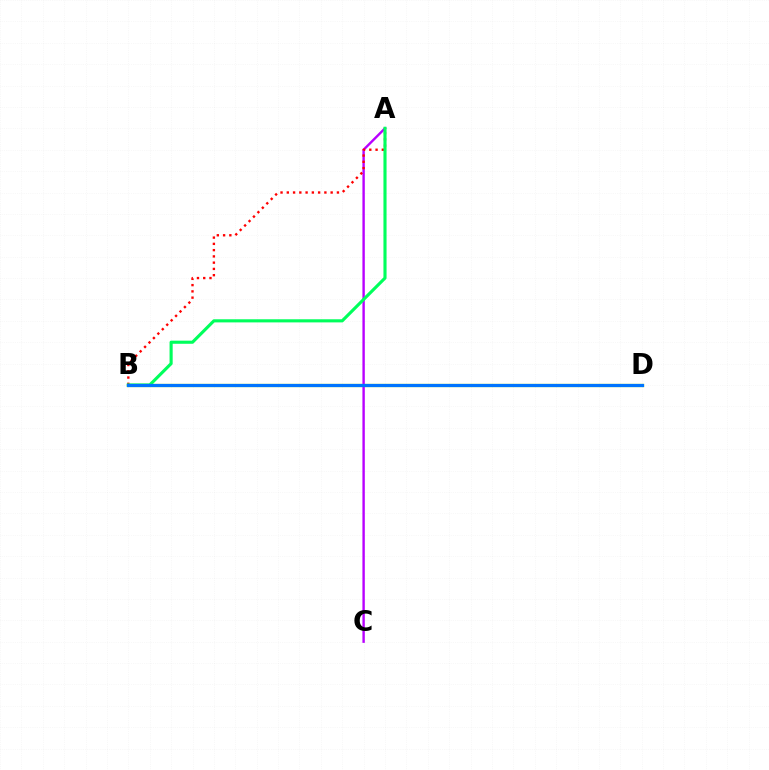{('B', 'D'): [{'color': '#d1ff00', 'line_style': 'solid', 'thickness': 2.36}, {'color': '#0074ff', 'line_style': 'solid', 'thickness': 2.33}], ('A', 'C'): [{'color': '#b900ff', 'line_style': 'solid', 'thickness': 1.73}], ('A', 'B'): [{'color': '#ff0000', 'line_style': 'dotted', 'thickness': 1.7}, {'color': '#00ff5c', 'line_style': 'solid', 'thickness': 2.25}]}